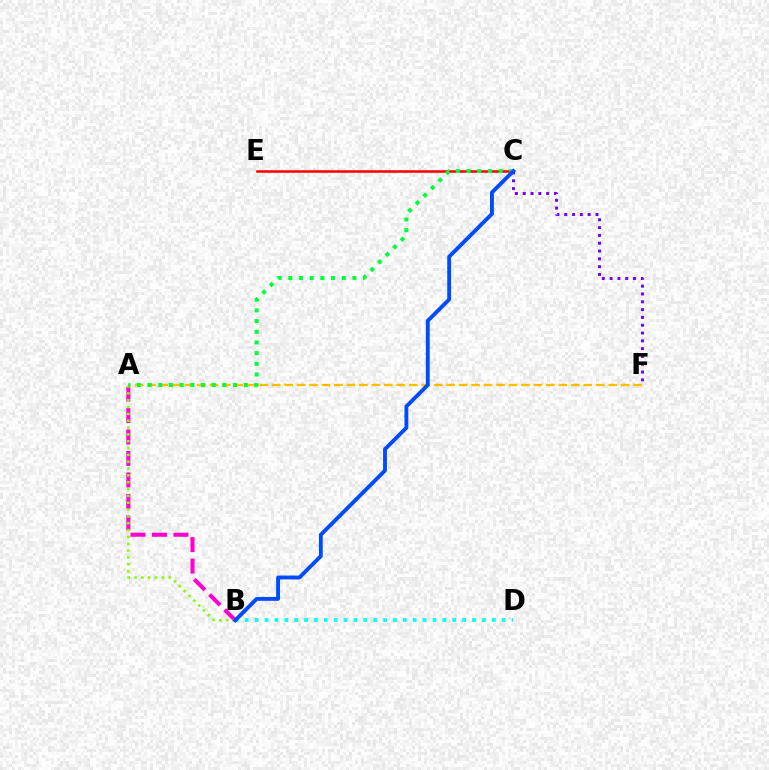{('B', 'D'): [{'color': '#00fff6', 'line_style': 'dotted', 'thickness': 2.68}], ('C', 'E'): [{'color': '#ff0000', 'line_style': 'solid', 'thickness': 1.83}], ('A', 'F'): [{'color': '#ffbd00', 'line_style': 'dashed', 'thickness': 1.69}], ('A', 'B'): [{'color': '#ff00cf', 'line_style': 'dashed', 'thickness': 2.92}, {'color': '#84ff00', 'line_style': 'dotted', 'thickness': 1.86}], ('C', 'F'): [{'color': '#7200ff', 'line_style': 'dotted', 'thickness': 2.12}], ('A', 'C'): [{'color': '#00ff39', 'line_style': 'dotted', 'thickness': 2.9}], ('B', 'C'): [{'color': '#004bff', 'line_style': 'solid', 'thickness': 2.79}]}